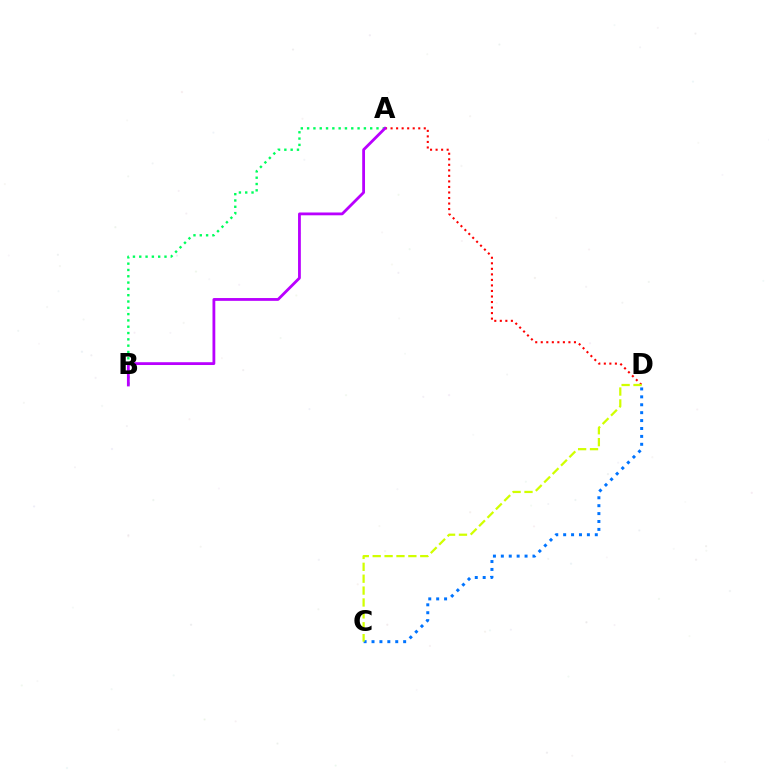{('C', 'D'): [{'color': '#0074ff', 'line_style': 'dotted', 'thickness': 2.15}, {'color': '#d1ff00', 'line_style': 'dashed', 'thickness': 1.62}], ('A', 'B'): [{'color': '#00ff5c', 'line_style': 'dotted', 'thickness': 1.71}, {'color': '#b900ff', 'line_style': 'solid', 'thickness': 2.02}], ('A', 'D'): [{'color': '#ff0000', 'line_style': 'dotted', 'thickness': 1.5}]}